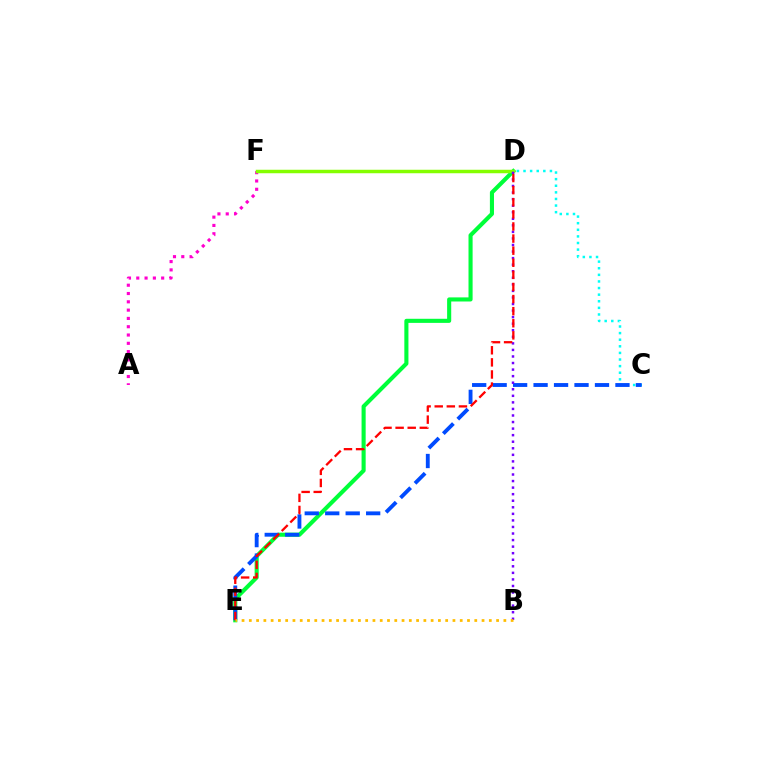{('A', 'F'): [{'color': '#ff00cf', 'line_style': 'dotted', 'thickness': 2.26}], ('C', 'D'): [{'color': '#00fff6', 'line_style': 'dotted', 'thickness': 1.79}], ('D', 'E'): [{'color': '#00ff39', 'line_style': 'solid', 'thickness': 2.95}, {'color': '#ff0000', 'line_style': 'dashed', 'thickness': 1.64}], ('D', 'F'): [{'color': '#84ff00', 'line_style': 'solid', 'thickness': 2.51}], ('C', 'E'): [{'color': '#004bff', 'line_style': 'dashed', 'thickness': 2.78}], ('B', 'D'): [{'color': '#7200ff', 'line_style': 'dotted', 'thickness': 1.78}], ('B', 'E'): [{'color': '#ffbd00', 'line_style': 'dotted', 'thickness': 1.98}]}